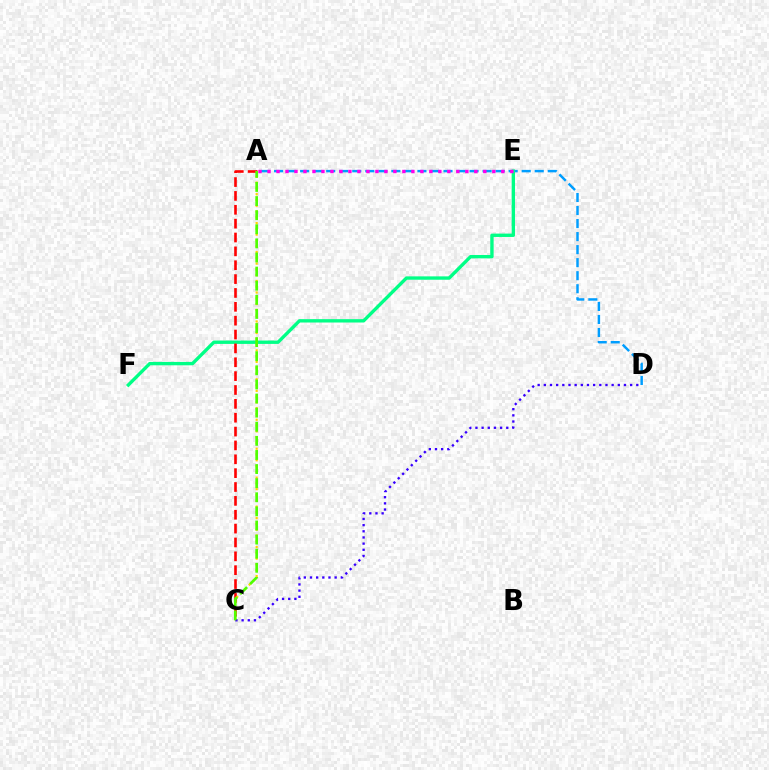{('A', 'D'): [{'color': '#009eff', 'line_style': 'dashed', 'thickness': 1.77}], ('E', 'F'): [{'color': '#00ff86', 'line_style': 'solid', 'thickness': 2.42}], ('A', 'C'): [{'color': '#ff0000', 'line_style': 'dashed', 'thickness': 1.88}, {'color': '#ffd500', 'line_style': 'dotted', 'thickness': 1.57}, {'color': '#4fff00', 'line_style': 'dashed', 'thickness': 1.92}], ('A', 'E'): [{'color': '#ff00ed', 'line_style': 'dotted', 'thickness': 2.44}], ('C', 'D'): [{'color': '#3700ff', 'line_style': 'dotted', 'thickness': 1.67}]}